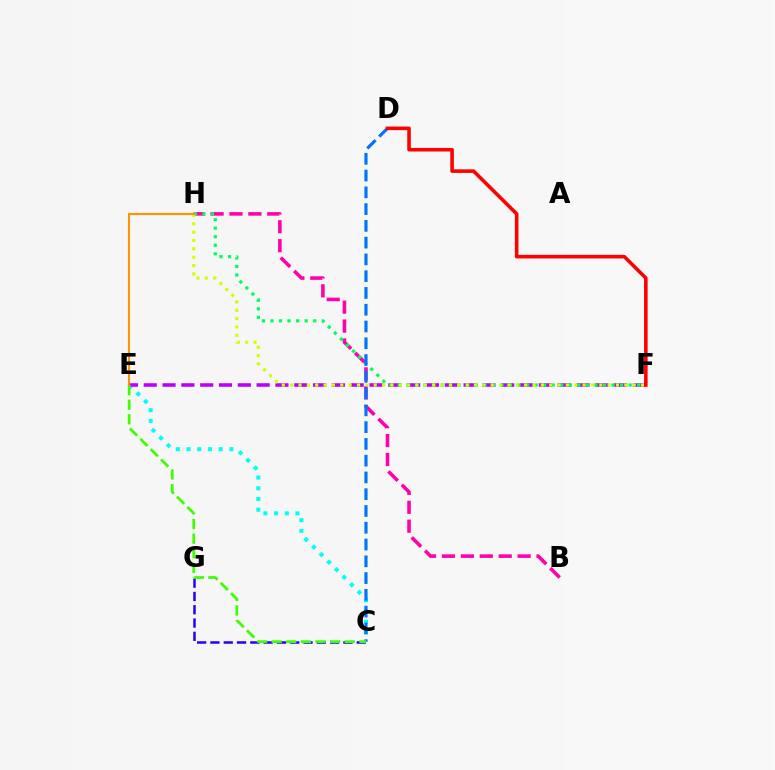{('B', 'H'): [{'color': '#ff00ac', 'line_style': 'dashed', 'thickness': 2.57}], ('C', 'E'): [{'color': '#00fff6', 'line_style': 'dotted', 'thickness': 2.91}, {'color': '#3dff00', 'line_style': 'dashed', 'thickness': 1.99}], ('E', 'F'): [{'color': '#b900ff', 'line_style': 'dashed', 'thickness': 2.56}], ('F', 'H'): [{'color': '#00ff5c', 'line_style': 'dotted', 'thickness': 2.32}, {'color': '#d1ff00', 'line_style': 'dotted', 'thickness': 2.27}], ('C', 'G'): [{'color': '#2500ff', 'line_style': 'dashed', 'thickness': 1.81}], ('C', 'D'): [{'color': '#0074ff', 'line_style': 'dashed', 'thickness': 2.28}], ('D', 'F'): [{'color': '#ff0000', 'line_style': 'solid', 'thickness': 2.57}], ('E', 'H'): [{'color': '#ff9400', 'line_style': 'solid', 'thickness': 1.54}]}